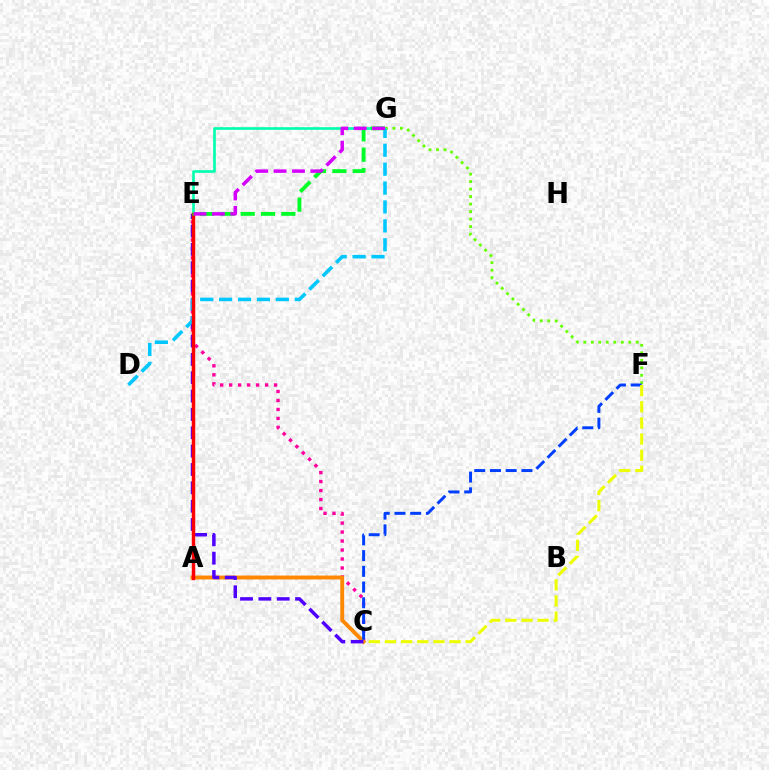{('C', 'E'): [{'color': '#ff00a0', 'line_style': 'dotted', 'thickness': 2.44}, {'color': '#4f00ff', 'line_style': 'dashed', 'thickness': 2.49}], ('E', 'G'): [{'color': '#00ffaf', 'line_style': 'solid', 'thickness': 1.9}, {'color': '#00ff27', 'line_style': 'dashed', 'thickness': 2.76}, {'color': '#d600ff', 'line_style': 'dashed', 'thickness': 2.5}], ('A', 'C'): [{'color': '#ff8800', 'line_style': 'solid', 'thickness': 2.81}], ('F', 'G'): [{'color': '#66ff00', 'line_style': 'dotted', 'thickness': 2.04}], ('D', 'G'): [{'color': '#00c7ff', 'line_style': 'dashed', 'thickness': 2.57}], ('C', 'F'): [{'color': '#003fff', 'line_style': 'dashed', 'thickness': 2.14}, {'color': '#eeff00', 'line_style': 'dashed', 'thickness': 2.19}], ('A', 'E'): [{'color': '#ff0000', 'line_style': 'solid', 'thickness': 2.48}]}